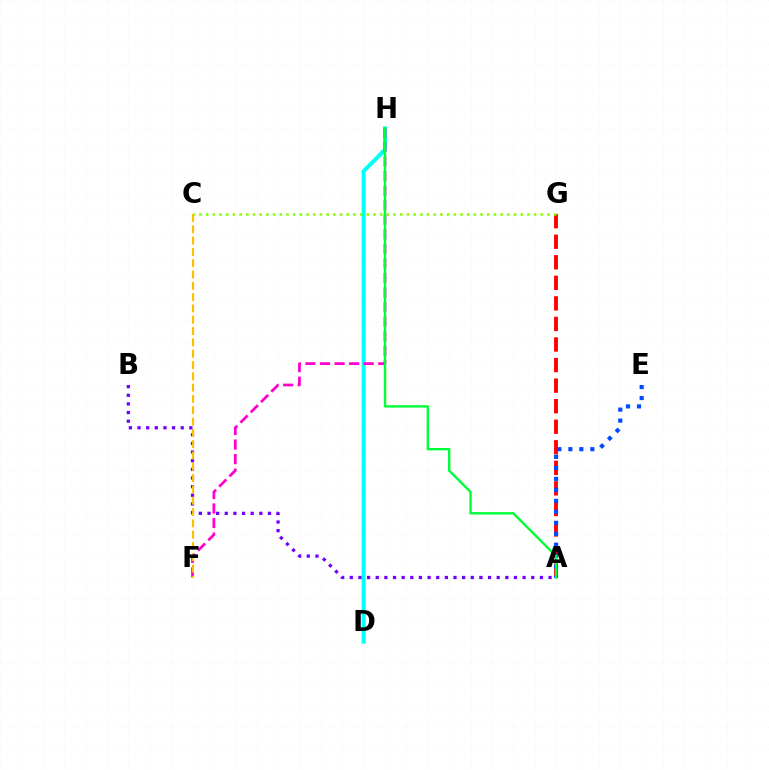{('D', 'H'): [{'color': '#00fff6', 'line_style': 'solid', 'thickness': 2.9}], ('A', 'G'): [{'color': '#ff0000', 'line_style': 'dashed', 'thickness': 2.79}], ('A', 'E'): [{'color': '#004bff', 'line_style': 'dotted', 'thickness': 2.99}], ('A', 'B'): [{'color': '#7200ff', 'line_style': 'dotted', 'thickness': 2.35}], ('C', 'G'): [{'color': '#84ff00', 'line_style': 'dotted', 'thickness': 1.82}], ('F', 'H'): [{'color': '#ff00cf', 'line_style': 'dashed', 'thickness': 1.98}], ('C', 'F'): [{'color': '#ffbd00', 'line_style': 'dashed', 'thickness': 1.54}], ('A', 'H'): [{'color': '#00ff39', 'line_style': 'solid', 'thickness': 1.73}]}